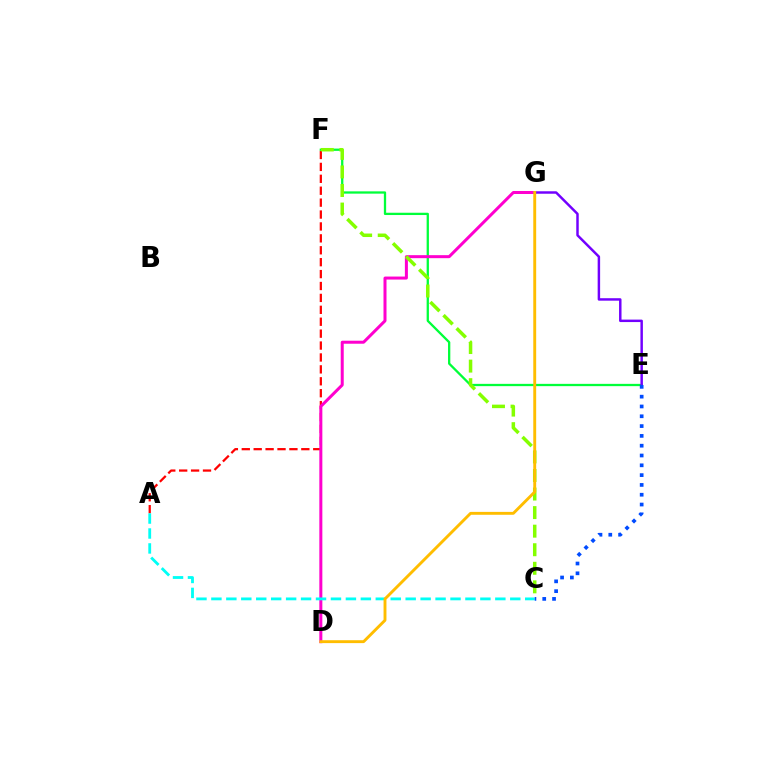{('A', 'F'): [{'color': '#ff0000', 'line_style': 'dashed', 'thickness': 1.62}], ('E', 'F'): [{'color': '#00ff39', 'line_style': 'solid', 'thickness': 1.65}], ('D', 'G'): [{'color': '#ff00cf', 'line_style': 'solid', 'thickness': 2.17}, {'color': '#ffbd00', 'line_style': 'solid', 'thickness': 2.08}], ('A', 'C'): [{'color': '#00fff6', 'line_style': 'dashed', 'thickness': 2.03}], ('E', 'G'): [{'color': '#7200ff', 'line_style': 'solid', 'thickness': 1.78}], ('C', 'F'): [{'color': '#84ff00', 'line_style': 'dashed', 'thickness': 2.52}], ('C', 'E'): [{'color': '#004bff', 'line_style': 'dotted', 'thickness': 2.66}]}